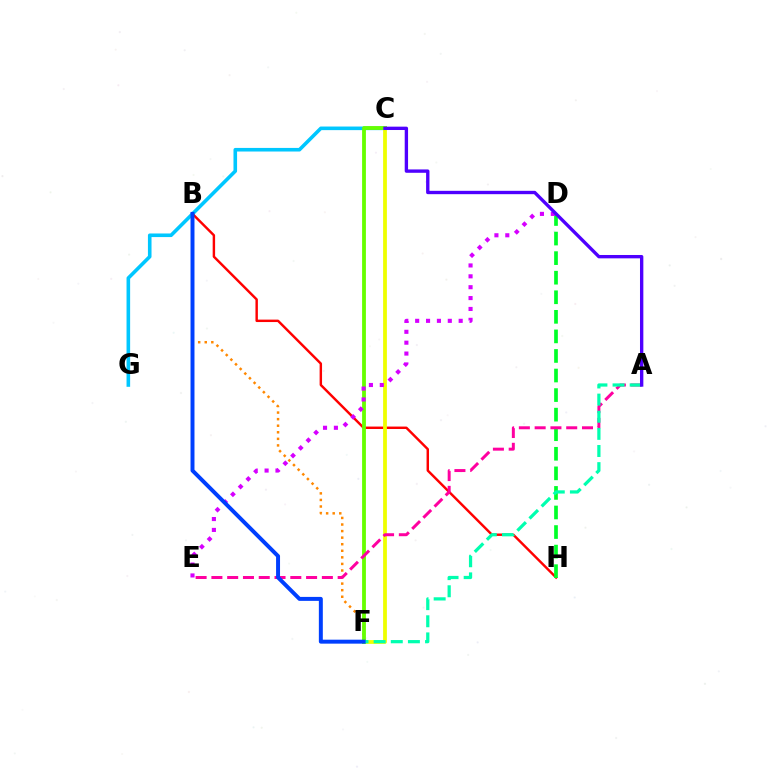{('C', 'G'): [{'color': '#00c7ff', 'line_style': 'solid', 'thickness': 2.59}], ('B', 'H'): [{'color': '#ff0000', 'line_style': 'solid', 'thickness': 1.75}], ('C', 'F'): [{'color': '#eeff00', 'line_style': 'solid', 'thickness': 2.71}, {'color': '#66ff00', 'line_style': 'solid', 'thickness': 2.74}], ('B', 'F'): [{'color': '#ff8800', 'line_style': 'dotted', 'thickness': 1.78}, {'color': '#003fff', 'line_style': 'solid', 'thickness': 2.85}], ('D', 'H'): [{'color': '#00ff27', 'line_style': 'dashed', 'thickness': 2.66}], ('D', 'E'): [{'color': '#d600ff', 'line_style': 'dotted', 'thickness': 2.96}], ('A', 'E'): [{'color': '#ff00a0', 'line_style': 'dashed', 'thickness': 2.14}], ('A', 'F'): [{'color': '#00ffaf', 'line_style': 'dashed', 'thickness': 2.33}], ('A', 'C'): [{'color': '#4f00ff', 'line_style': 'solid', 'thickness': 2.41}]}